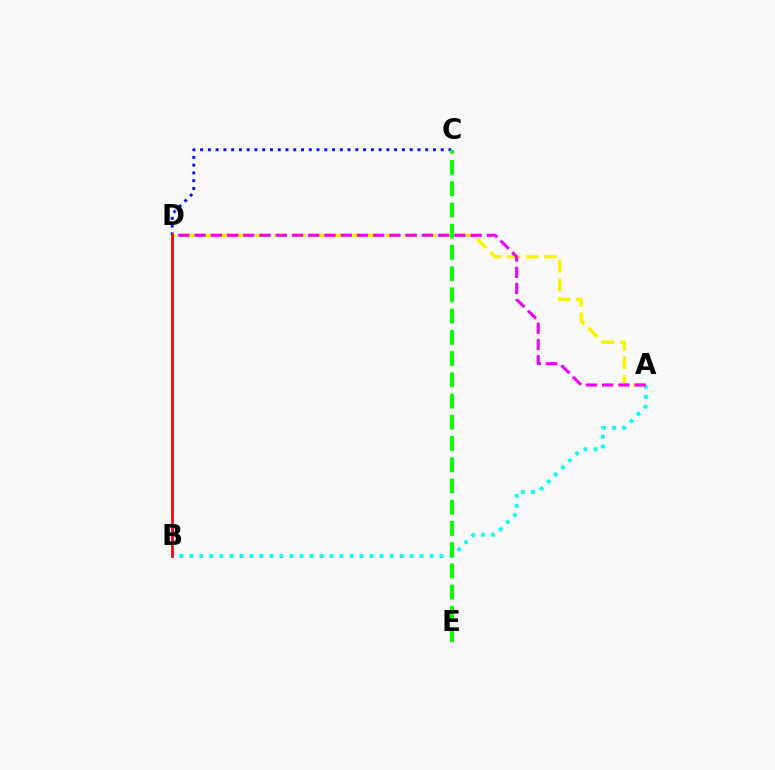{('A', 'B'): [{'color': '#00fff6', 'line_style': 'dotted', 'thickness': 2.72}], ('C', 'D'): [{'color': '#0010ff', 'line_style': 'dotted', 'thickness': 2.11}], ('A', 'D'): [{'color': '#fcf500', 'line_style': 'dashed', 'thickness': 2.52}, {'color': '#ee00ff', 'line_style': 'dashed', 'thickness': 2.21}], ('C', 'E'): [{'color': '#08ff00', 'line_style': 'dashed', 'thickness': 2.88}], ('B', 'D'): [{'color': '#ff0000', 'line_style': 'solid', 'thickness': 1.98}]}